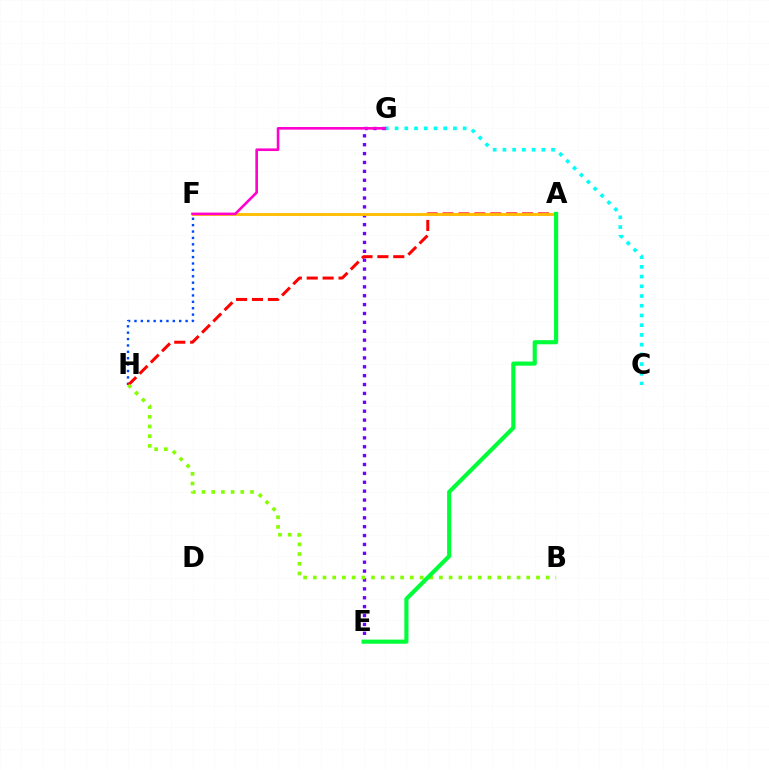{('C', 'G'): [{'color': '#00fff6', 'line_style': 'dotted', 'thickness': 2.64}], ('F', 'H'): [{'color': '#004bff', 'line_style': 'dotted', 'thickness': 1.74}], ('E', 'G'): [{'color': '#7200ff', 'line_style': 'dotted', 'thickness': 2.41}], ('A', 'H'): [{'color': '#ff0000', 'line_style': 'dashed', 'thickness': 2.16}], ('A', 'F'): [{'color': '#ffbd00', 'line_style': 'solid', 'thickness': 2.05}], ('B', 'H'): [{'color': '#84ff00', 'line_style': 'dotted', 'thickness': 2.64}], ('A', 'E'): [{'color': '#00ff39', 'line_style': 'solid', 'thickness': 2.98}], ('F', 'G'): [{'color': '#ff00cf', 'line_style': 'solid', 'thickness': 1.89}]}